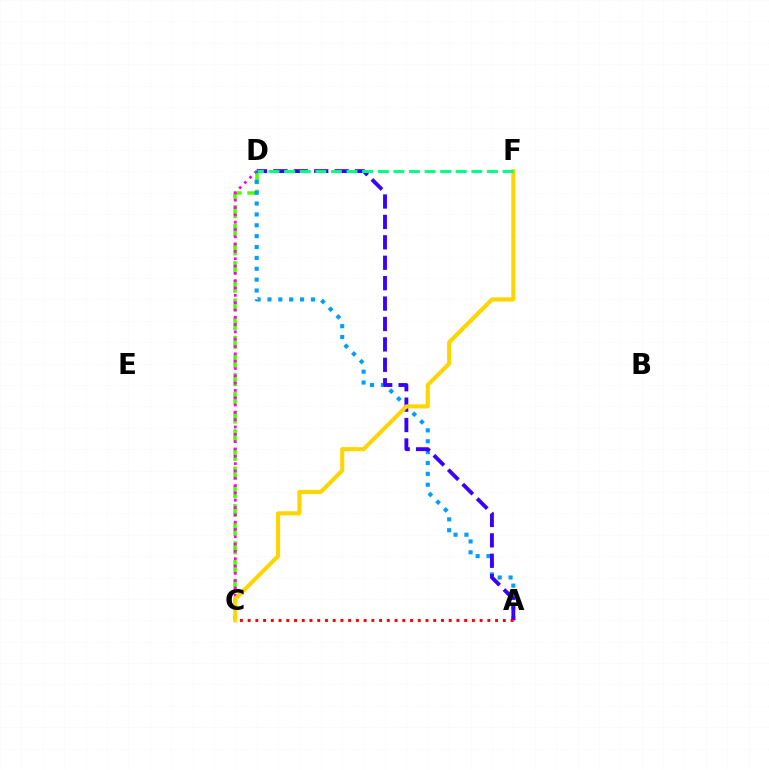{('C', 'D'): [{'color': '#4fff00', 'line_style': 'dashed', 'thickness': 2.54}, {'color': '#ff00ed', 'line_style': 'dotted', 'thickness': 1.99}], ('A', 'D'): [{'color': '#009eff', 'line_style': 'dotted', 'thickness': 2.95}, {'color': '#3700ff', 'line_style': 'dashed', 'thickness': 2.77}], ('C', 'F'): [{'color': '#ffd500', 'line_style': 'solid', 'thickness': 2.96}], ('D', 'F'): [{'color': '#00ff86', 'line_style': 'dashed', 'thickness': 2.12}], ('A', 'C'): [{'color': '#ff0000', 'line_style': 'dotted', 'thickness': 2.1}]}